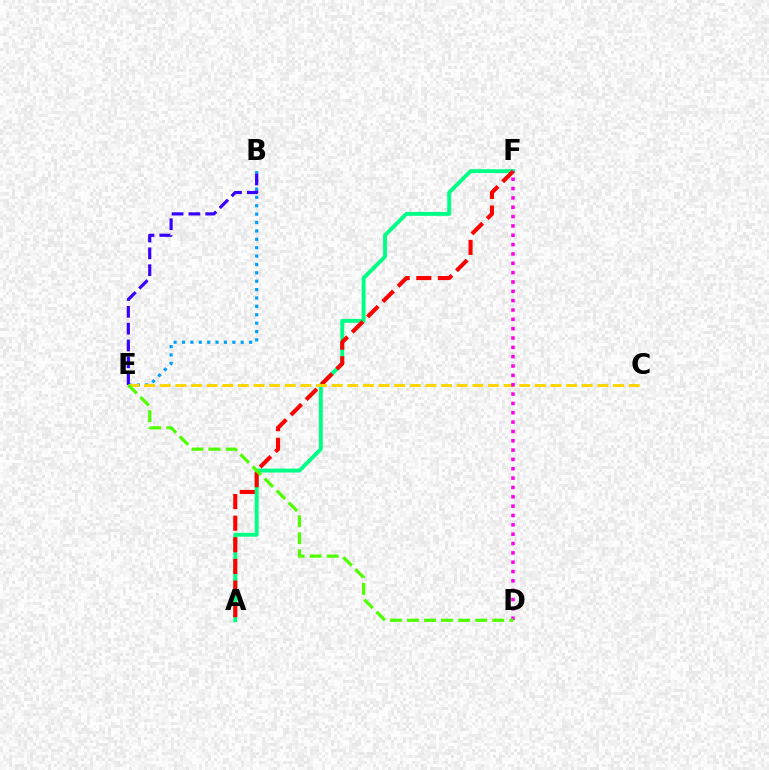{('A', 'F'): [{'color': '#00ff86', 'line_style': 'solid', 'thickness': 2.81}, {'color': '#ff0000', 'line_style': 'dashed', 'thickness': 2.94}], ('B', 'E'): [{'color': '#009eff', 'line_style': 'dotted', 'thickness': 2.28}, {'color': '#3700ff', 'line_style': 'dashed', 'thickness': 2.29}], ('C', 'E'): [{'color': '#ffd500', 'line_style': 'dashed', 'thickness': 2.12}], ('D', 'F'): [{'color': '#ff00ed', 'line_style': 'dotted', 'thickness': 2.54}], ('D', 'E'): [{'color': '#4fff00', 'line_style': 'dashed', 'thickness': 2.32}]}